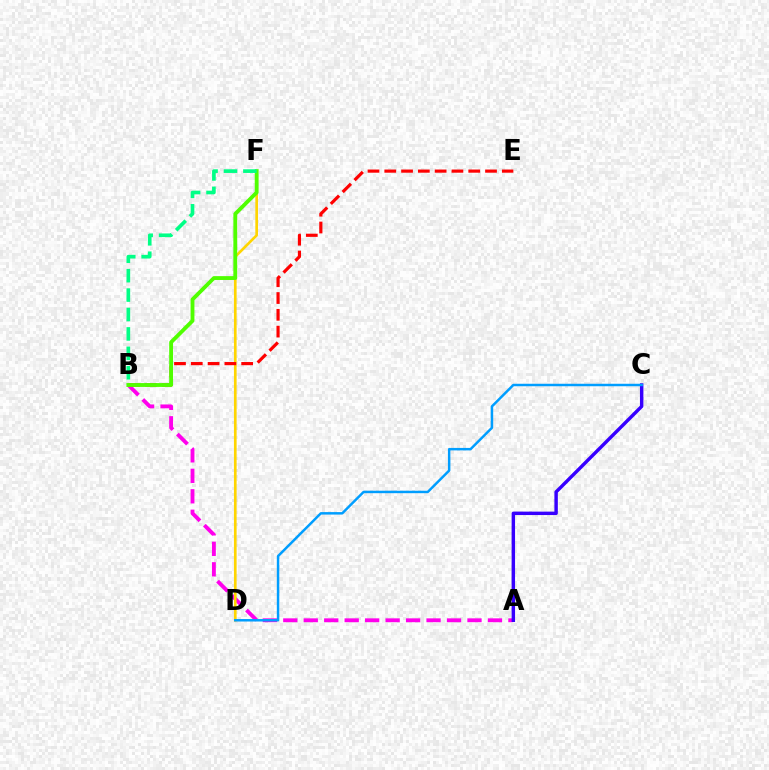{('A', 'B'): [{'color': '#ff00ed', 'line_style': 'dashed', 'thickness': 2.78}], ('D', 'F'): [{'color': '#ffd500', 'line_style': 'solid', 'thickness': 1.92}], ('B', 'E'): [{'color': '#ff0000', 'line_style': 'dashed', 'thickness': 2.28}], ('B', 'F'): [{'color': '#4fff00', 'line_style': 'solid', 'thickness': 2.77}, {'color': '#00ff86', 'line_style': 'dashed', 'thickness': 2.64}], ('A', 'C'): [{'color': '#3700ff', 'line_style': 'solid', 'thickness': 2.47}], ('C', 'D'): [{'color': '#009eff', 'line_style': 'solid', 'thickness': 1.78}]}